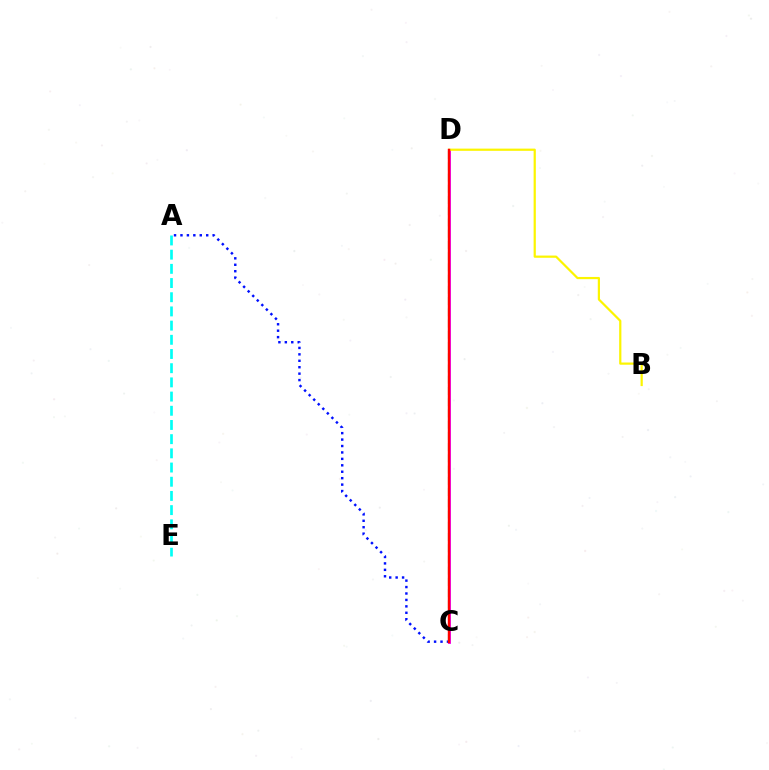{('A', 'C'): [{'color': '#0010ff', 'line_style': 'dotted', 'thickness': 1.75}], ('A', 'E'): [{'color': '#00fff6', 'line_style': 'dashed', 'thickness': 1.93}], ('C', 'D'): [{'color': '#08ff00', 'line_style': 'dashed', 'thickness': 1.53}, {'color': '#ee00ff', 'line_style': 'solid', 'thickness': 2.06}, {'color': '#ff0000', 'line_style': 'solid', 'thickness': 1.74}], ('B', 'D'): [{'color': '#fcf500', 'line_style': 'solid', 'thickness': 1.59}]}